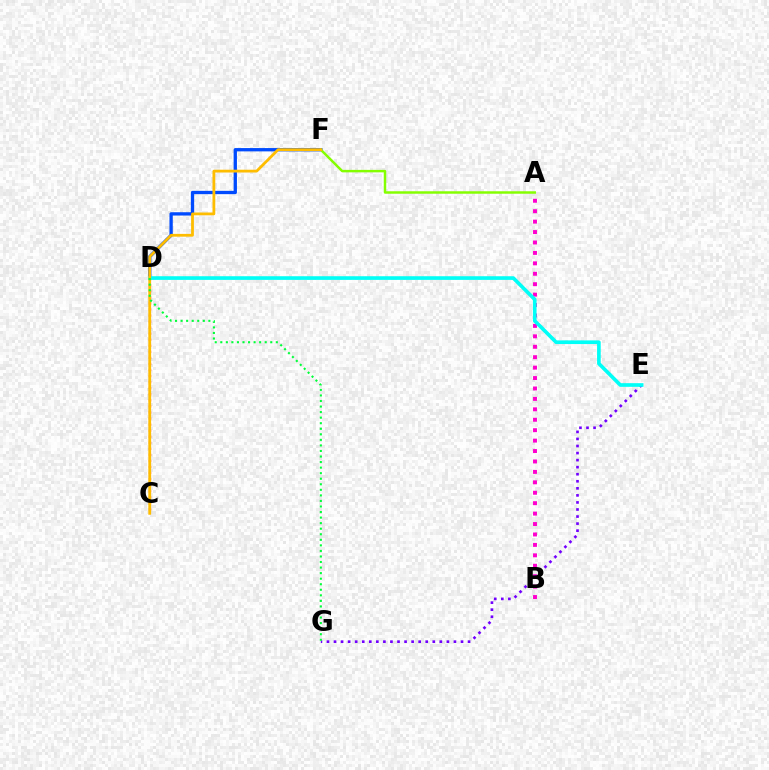{('C', 'D'): [{'color': '#ff0000', 'line_style': 'dotted', 'thickness': 1.65}], ('A', 'B'): [{'color': '#ff00cf', 'line_style': 'dotted', 'thickness': 2.83}], ('E', 'G'): [{'color': '#7200ff', 'line_style': 'dotted', 'thickness': 1.92}], ('D', 'F'): [{'color': '#004bff', 'line_style': 'solid', 'thickness': 2.38}], ('D', 'E'): [{'color': '#00fff6', 'line_style': 'solid', 'thickness': 2.63}], ('A', 'F'): [{'color': '#84ff00', 'line_style': 'solid', 'thickness': 1.78}], ('C', 'F'): [{'color': '#ffbd00', 'line_style': 'solid', 'thickness': 2.01}], ('D', 'G'): [{'color': '#00ff39', 'line_style': 'dotted', 'thickness': 1.51}]}